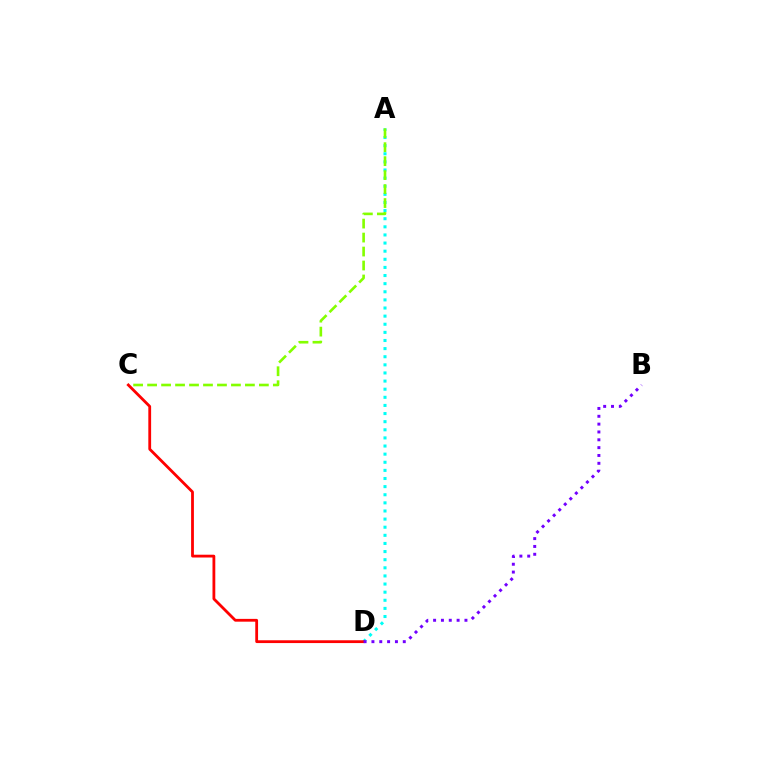{('A', 'D'): [{'color': '#00fff6', 'line_style': 'dotted', 'thickness': 2.21}], ('A', 'C'): [{'color': '#84ff00', 'line_style': 'dashed', 'thickness': 1.9}], ('C', 'D'): [{'color': '#ff0000', 'line_style': 'solid', 'thickness': 2.01}], ('B', 'D'): [{'color': '#7200ff', 'line_style': 'dotted', 'thickness': 2.13}]}